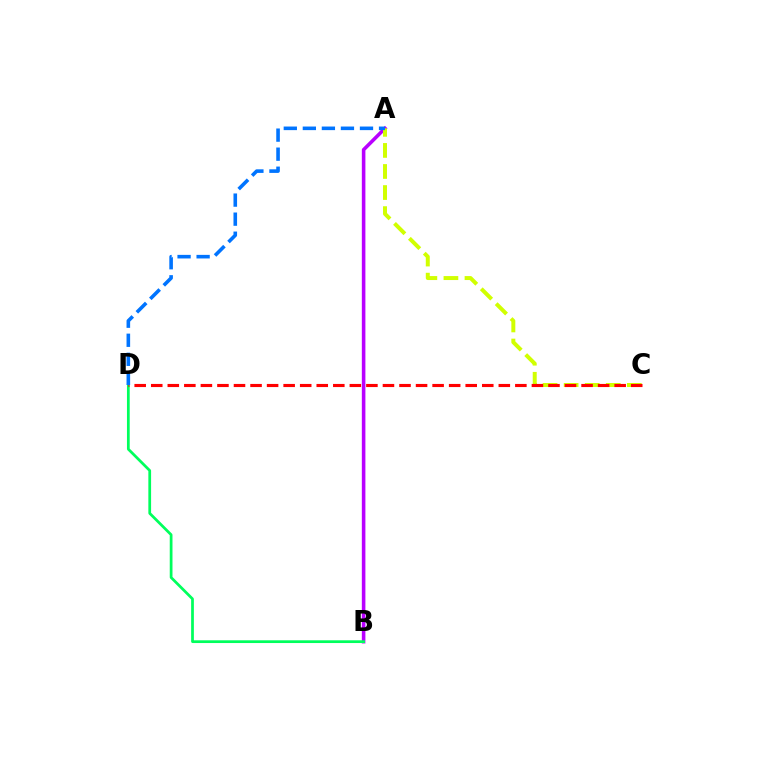{('A', 'B'): [{'color': '#b900ff', 'line_style': 'solid', 'thickness': 2.57}], ('B', 'D'): [{'color': '#00ff5c', 'line_style': 'solid', 'thickness': 1.98}], ('A', 'C'): [{'color': '#d1ff00', 'line_style': 'dashed', 'thickness': 2.86}], ('C', 'D'): [{'color': '#ff0000', 'line_style': 'dashed', 'thickness': 2.25}], ('A', 'D'): [{'color': '#0074ff', 'line_style': 'dashed', 'thickness': 2.59}]}